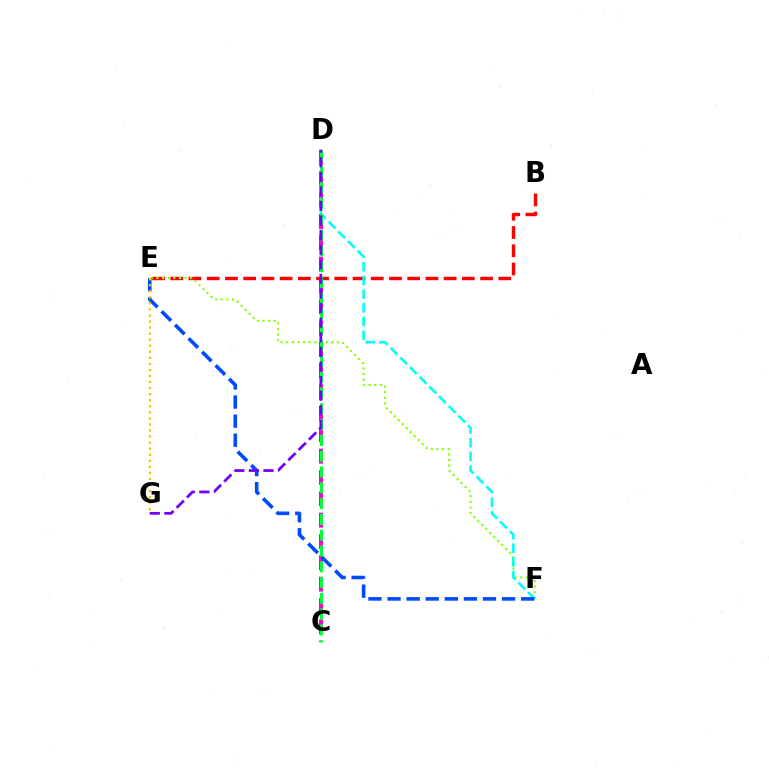{('C', 'D'): [{'color': '#ff00cf', 'line_style': 'dashed', 'thickness': 2.9}, {'color': '#00ff39', 'line_style': 'dashed', 'thickness': 2.15}], ('B', 'E'): [{'color': '#ff0000', 'line_style': 'dashed', 'thickness': 2.48}], ('E', 'F'): [{'color': '#84ff00', 'line_style': 'dotted', 'thickness': 1.53}, {'color': '#004bff', 'line_style': 'dashed', 'thickness': 2.59}], ('D', 'F'): [{'color': '#00fff6', 'line_style': 'dashed', 'thickness': 1.86}], ('E', 'G'): [{'color': '#ffbd00', 'line_style': 'dotted', 'thickness': 1.64}], ('D', 'G'): [{'color': '#7200ff', 'line_style': 'dashed', 'thickness': 1.98}]}